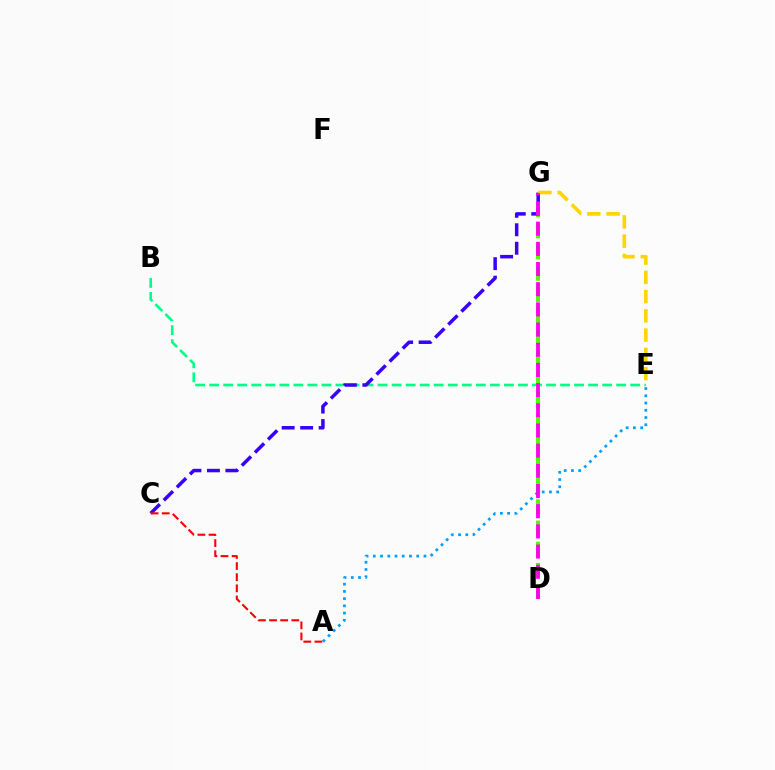{('B', 'E'): [{'color': '#00ff86', 'line_style': 'dashed', 'thickness': 1.91}], ('D', 'G'): [{'color': '#4fff00', 'line_style': 'dashed', 'thickness': 2.88}, {'color': '#ff00ed', 'line_style': 'dashed', 'thickness': 2.74}], ('C', 'G'): [{'color': '#3700ff', 'line_style': 'dashed', 'thickness': 2.51}], ('A', 'E'): [{'color': '#009eff', 'line_style': 'dotted', 'thickness': 1.97}], ('E', 'G'): [{'color': '#ffd500', 'line_style': 'dashed', 'thickness': 2.61}], ('A', 'C'): [{'color': '#ff0000', 'line_style': 'dashed', 'thickness': 1.51}]}